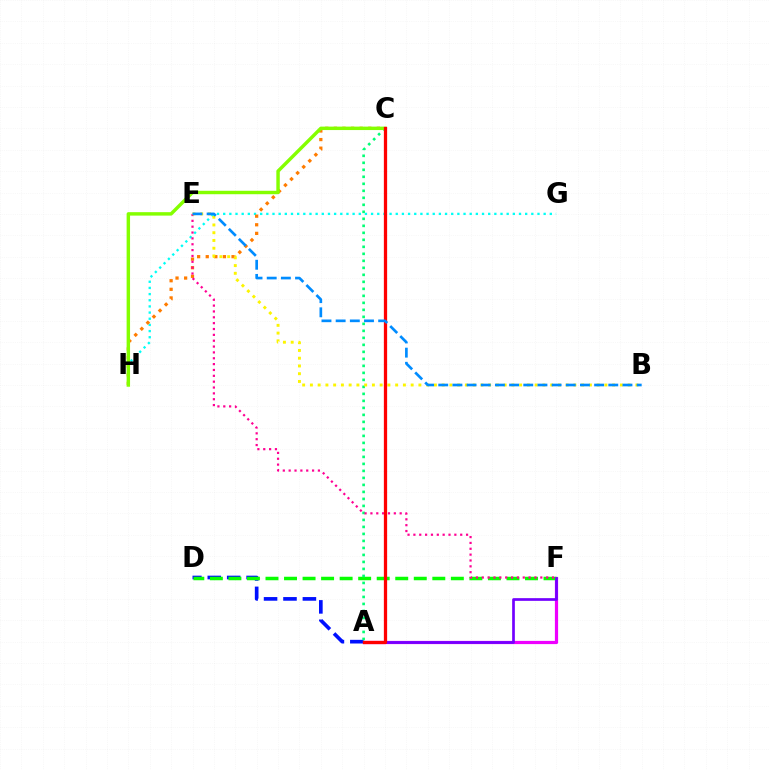{('A', 'D'): [{'color': '#0010ff', 'line_style': 'dashed', 'thickness': 2.64}], ('A', 'F'): [{'color': '#ee00ff', 'line_style': 'solid', 'thickness': 2.31}, {'color': '#7200ff', 'line_style': 'solid', 'thickness': 1.94}], ('D', 'F'): [{'color': '#08ff00', 'line_style': 'dashed', 'thickness': 2.52}], ('G', 'H'): [{'color': '#00fff6', 'line_style': 'dotted', 'thickness': 1.67}], ('C', 'H'): [{'color': '#ff7c00', 'line_style': 'dotted', 'thickness': 2.34}, {'color': '#84ff00', 'line_style': 'solid', 'thickness': 2.48}], ('A', 'C'): [{'color': '#00ff74', 'line_style': 'dotted', 'thickness': 1.9}, {'color': '#ff0000', 'line_style': 'solid', 'thickness': 2.35}], ('E', 'F'): [{'color': '#ff0094', 'line_style': 'dotted', 'thickness': 1.59}], ('B', 'E'): [{'color': '#fcf500', 'line_style': 'dotted', 'thickness': 2.11}, {'color': '#008cff', 'line_style': 'dashed', 'thickness': 1.93}]}